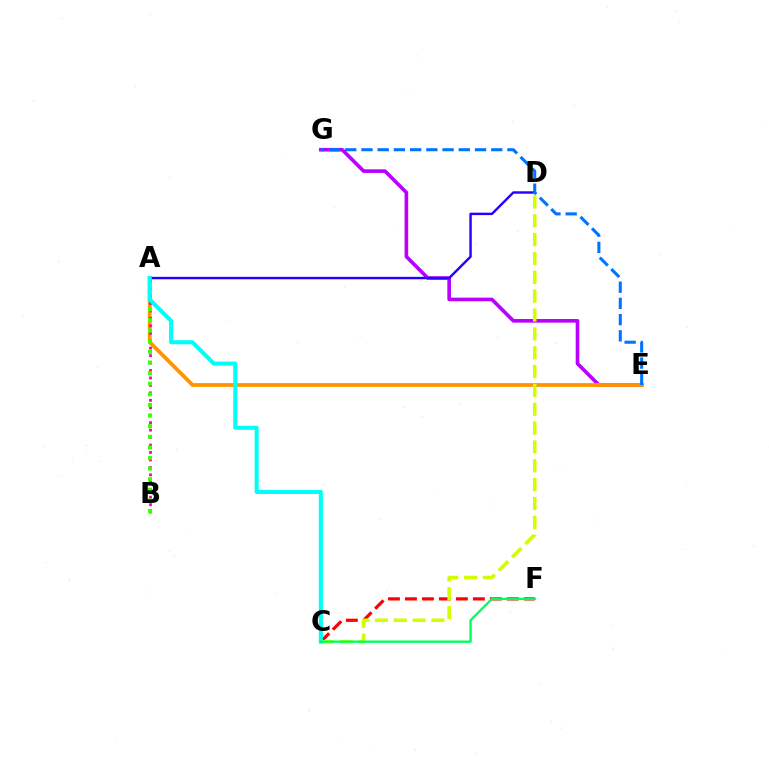{('E', 'G'): [{'color': '#b900ff', 'line_style': 'solid', 'thickness': 2.61}, {'color': '#0074ff', 'line_style': 'dashed', 'thickness': 2.2}], ('A', 'E'): [{'color': '#ff9400', 'line_style': 'solid', 'thickness': 2.74}], ('A', 'B'): [{'color': '#ff00ac', 'line_style': 'dotted', 'thickness': 2.02}, {'color': '#3dff00', 'line_style': 'dotted', 'thickness': 2.88}], ('C', 'F'): [{'color': '#ff0000', 'line_style': 'dashed', 'thickness': 2.31}, {'color': '#00ff5c', 'line_style': 'solid', 'thickness': 1.69}], ('C', 'D'): [{'color': '#d1ff00', 'line_style': 'dashed', 'thickness': 2.56}], ('A', 'D'): [{'color': '#2500ff', 'line_style': 'solid', 'thickness': 1.74}], ('A', 'C'): [{'color': '#00fff6', 'line_style': 'solid', 'thickness': 2.93}]}